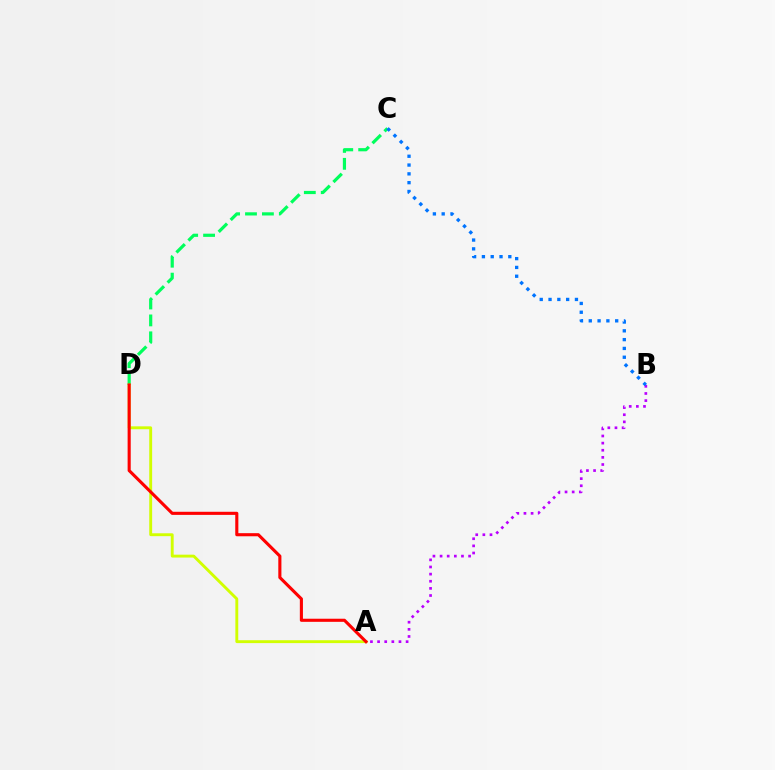{('C', 'D'): [{'color': '#00ff5c', 'line_style': 'dashed', 'thickness': 2.3}], ('A', 'D'): [{'color': '#d1ff00', 'line_style': 'solid', 'thickness': 2.08}, {'color': '#ff0000', 'line_style': 'solid', 'thickness': 2.23}], ('A', 'B'): [{'color': '#b900ff', 'line_style': 'dotted', 'thickness': 1.94}], ('B', 'C'): [{'color': '#0074ff', 'line_style': 'dotted', 'thickness': 2.39}]}